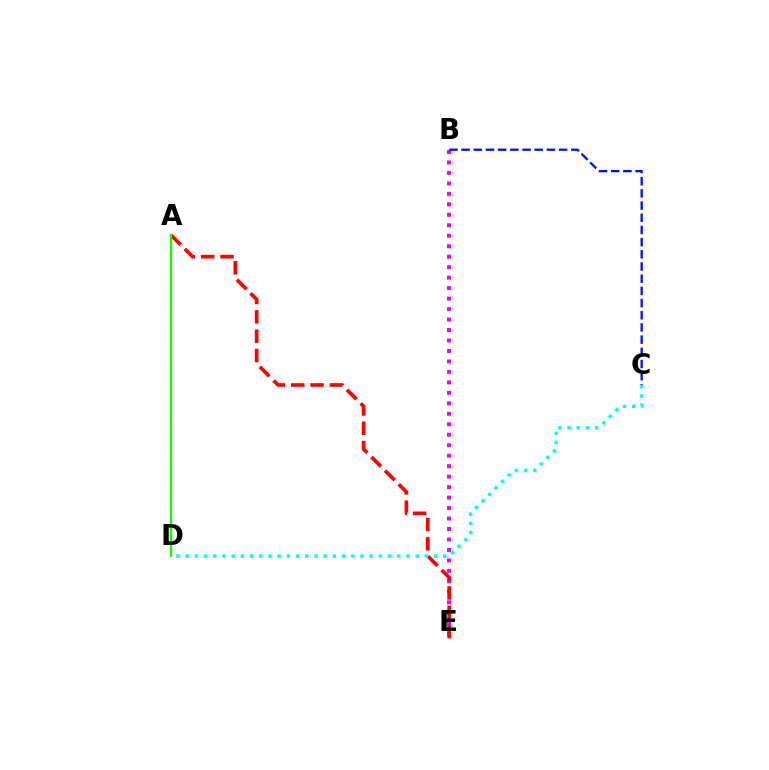{('B', 'E'): [{'color': '#ee00ff', 'line_style': 'dotted', 'thickness': 2.85}], ('A', 'D'): [{'color': '#fcf500', 'line_style': 'dotted', 'thickness': 1.77}, {'color': '#08ff00', 'line_style': 'solid', 'thickness': 1.57}], ('B', 'C'): [{'color': '#0010ff', 'line_style': 'dashed', 'thickness': 1.66}], ('A', 'E'): [{'color': '#ff0000', 'line_style': 'dashed', 'thickness': 2.63}], ('C', 'D'): [{'color': '#00fff6', 'line_style': 'dotted', 'thickness': 2.5}]}